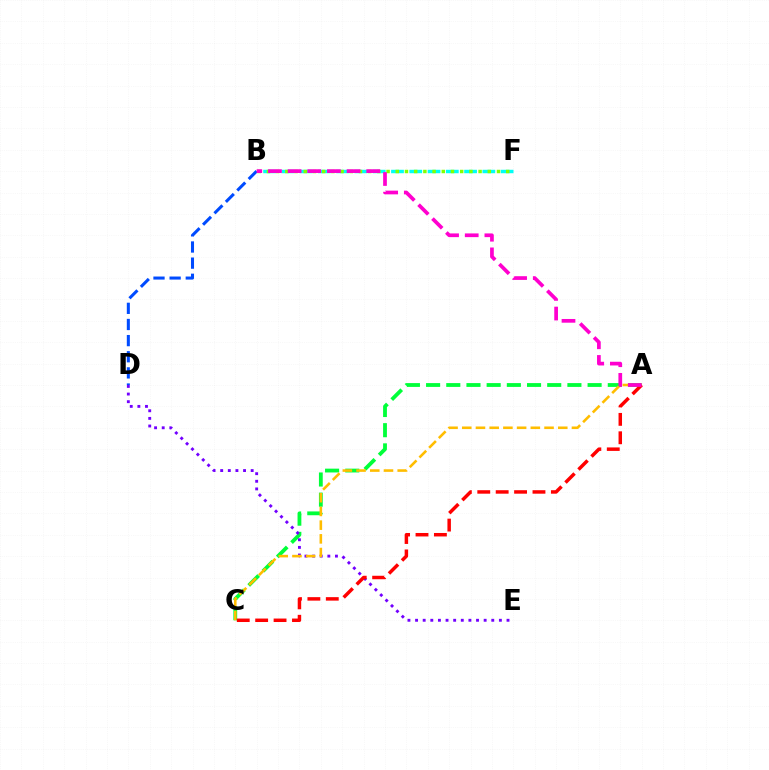{('A', 'C'): [{'color': '#00ff39', 'line_style': 'dashed', 'thickness': 2.74}, {'color': '#ffbd00', 'line_style': 'dashed', 'thickness': 1.86}, {'color': '#ff0000', 'line_style': 'dashed', 'thickness': 2.5}], ('D', 'E'): [{'color': '#7200ff', 'line_style': 'dotted', 'thickness': 2.07}], ('B', 'F'): [{'color': '#00fff6', 'line_style': 'dashed', 'thickness': 2.48}, {'color': '#84ff00', 'line_style': 'dotted', 'thickness': 2.5}], ('B', 'D'): [{'color': '#004bff', 'line_style': 'dashed', 'thickness': 2.19}], ('A', 'B'): [{'color': '#ff00cf', 'line_style': 'dashed', 'thickness': 2.67}]}